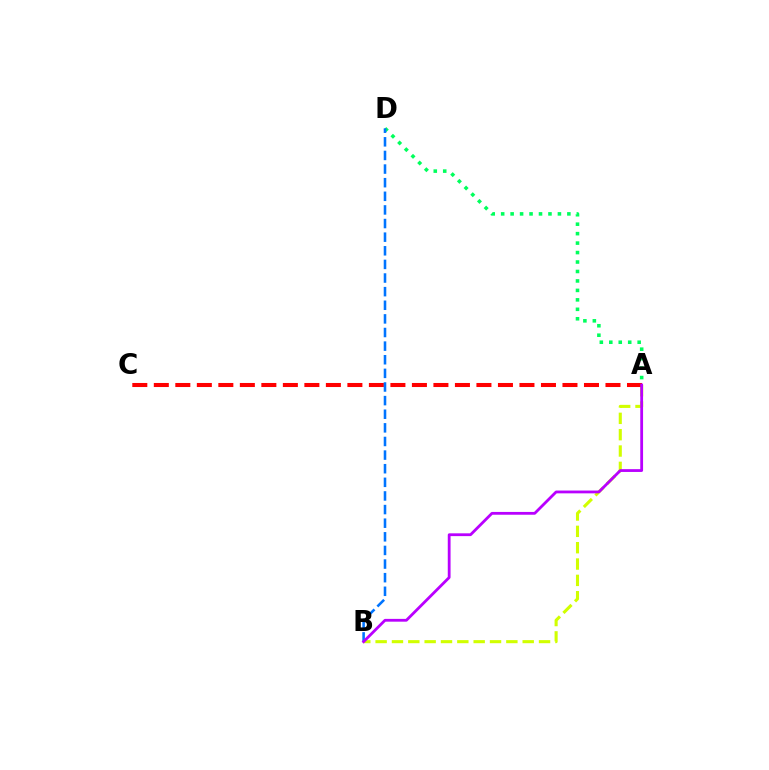{('A', 'B'): [{'color': '#d1ff00', 'line_style': 'dashed', 'thickness': 2.22}, {'color': '#b900ff', 'line_style': 'solid', 'thickness': 2.02}], ('A', 'C'): [{'color': '#ff0000', 'line_style': 'dashed', 'thickness': 2.92}], ('A', 'D'): [{'color': '#00ff5c', 'line_style': 'dotted', 'thickness': 2.57}], ('B', 'D'): [{'color': '#0074ff', 'line_style': 'dashed', 'thickness': 1.85}]}